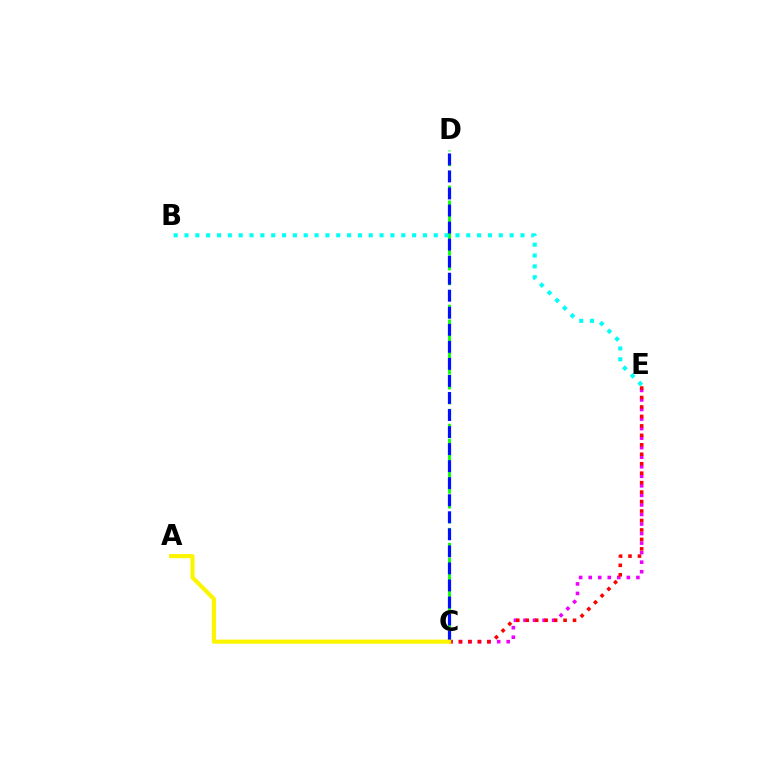{('C', 'E'): [{'color': '#ee00ff', 'line_style': 'dotted', 'thickness': 2.59}, {'color': '#ff0000', 'line_style': 'dotted', 'thickness': 2.57}], ('C', 'D'): [{'color': '#08ff00', 'line_style': 'dashed', 'thickness': 2.02}, {'color': '#0010ff', 'line_style': 'dashed', 'thickness': 2.32}], ('B', 'E'): [{'color': '#00fff6', 'line_style': 'dotted', 'thickness': 2.94}], ('A', 'C'): [{'color': '#fcf500', 'line_style': 'solid', 'thickness': 2.99}]}